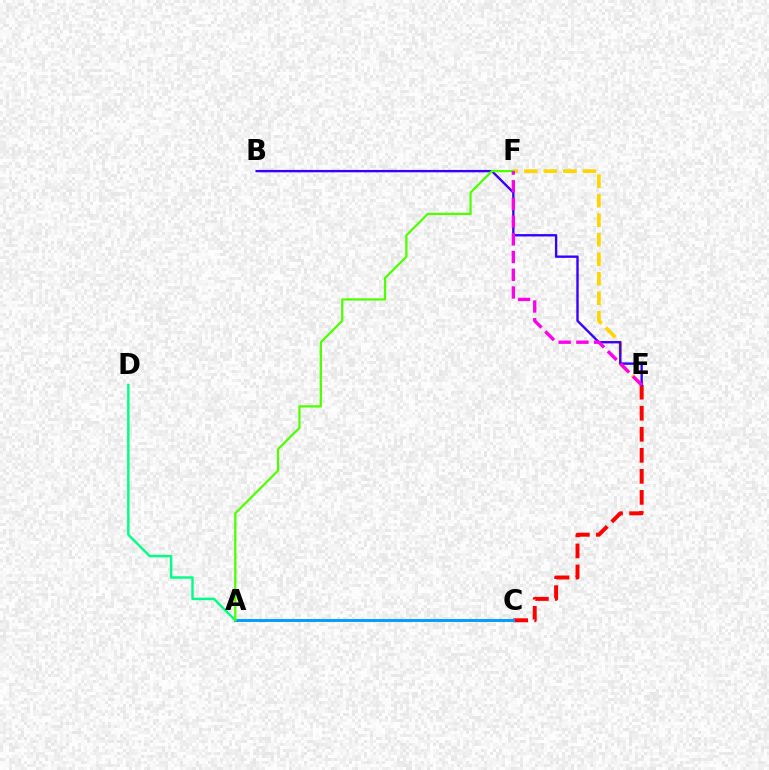{('E', 'F'): [{'color': '#ffd500', 'line_style': 'dashed', 'thickness': 2.65}, {'color': '#ff00ed', 'line_style': 'dashed', 'thickness': 2.41}], ('C', 'E'): [{'color': '#ff0000', 'line_style': 'dashed', 'thickness': 2.86}], ('A', 'D'): [{'color': '#00ff86', 'line_style': 'solid', 'thickness': 1.76}], ('A', 'C'): [{'color': '#009eff', 'line_style': 'solid', 'thickness': 2.12}], ('B', 'E'): [{'color': '#3700ff', 'line_style': 'solid', 'thickness': 1.71}], ('A', 'F'): [{'color': '#4fff00', 'line_style': 'solid', 'thickness': 1.63}]}